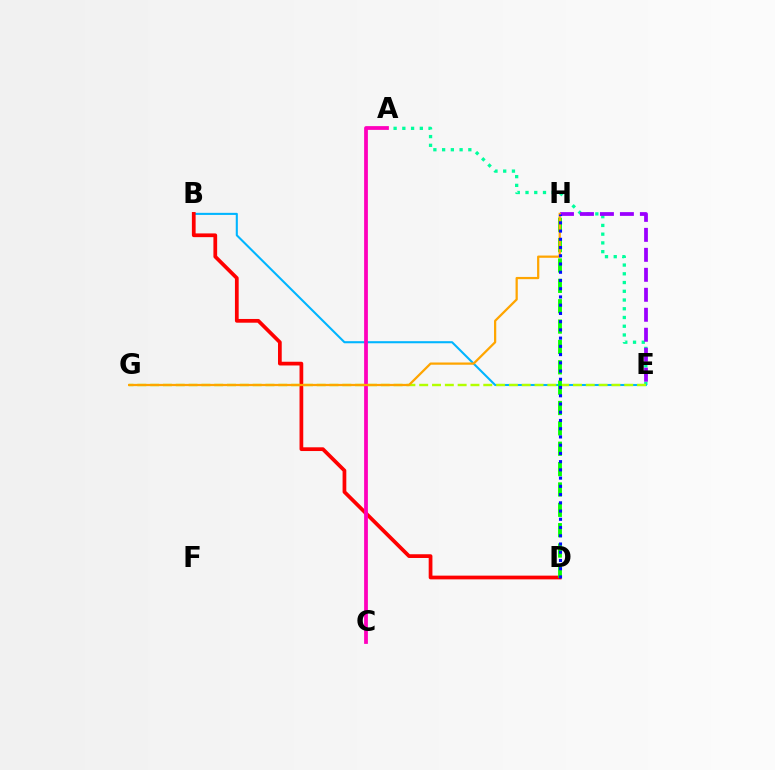{('A', 'E'): [{'color': '#00ff9d', 'line_style': 'dotted', 'thickness': 2.37}], ('B', 'E'): [{'color': '#00b5ff', 'line_style': 'solid', 'thickness': 1.5}], ('B', 'D'): [{'color': '#ff0000', 'line_style': 'solid', 'thickness': 2.69}], ('E', 'H'): [{'color': '#9b00ff', 'line_style': 'dashed', 'thickness': 2.71}], ('E', 'G'): [{'color': '#b3ff00', 'line_style': 'dashed', 'thickness': 1.74}], ('A', 'C'): [{'color': '#ff00bd', 'line_style': 'solid', 'thickness': 2.71}], ('D', 'H'): [{'color': '#08ff00', 'line_style': 'dashed', 'thickness': 2.77}, {'color': '#0010ff', 'line_style': 'dotted', 'thickness': 2.24}], ('G', 'H'): [{'color': '#ffa500', 'line_style': 'solid', 'thickness': 1.62}]}